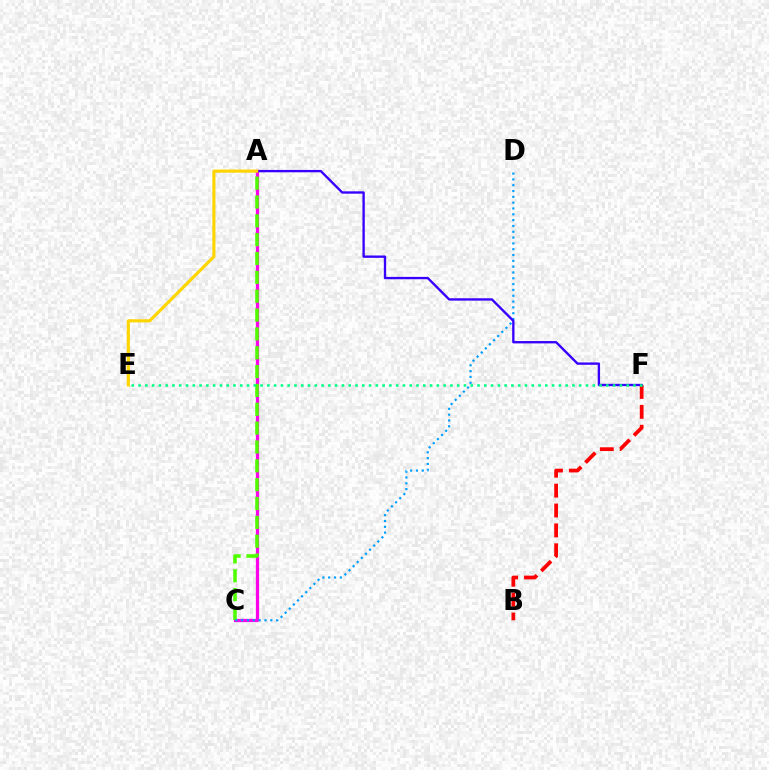{('A', 'C'): [{'color': '#ff00ed', 'line_style': 'solid', 'thickness': 2.33}, {'color': '#4fff00', 'line_style': 'dashed', 'thickness': 2.56}], ('B', 'F'): [{'color': '#ff0000', 'line_style': 'dashed', 'thickness': 2.7}], ('C', 'D'): [{'color': '#009eff', 'line_style': 'dotted', 'thickness': 1.58}], ('A', 'F'): [{'color': '#3700ff', 'line_style': 'solid', 'thickness': 1.69}], ('E', 'F'): [{'color': '#00ff86', 'line_style': 'dotted', 'thickness': 1.84}], ('A', 'E'): [{'color': '#ffd500', 'line_style': 'solid', 'thickness': 2.26}]}